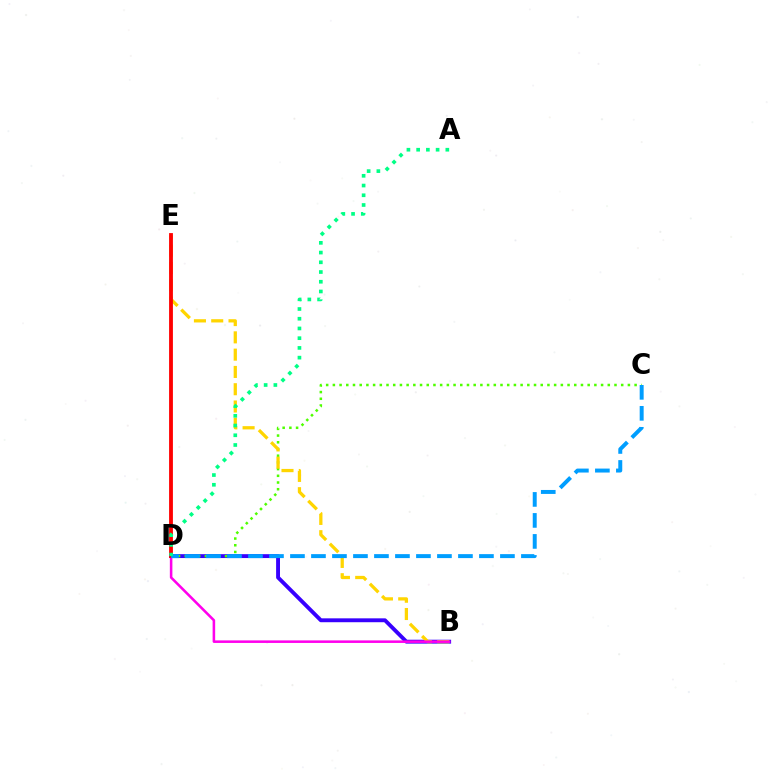{('B', 'D'): [{'color': '#3700ff', 'line_style': 'solid', 'thickness': 2.8}, {'color': '#ff00ed', 'line_style': 'solid', 'thickness': 1.84}], ('C', 'D'): [{'color': '#4fff00', 'line_style': 'dotted', 'thickness': 1.82}, {'color': '#009eff', 'line_style': 'dashed', 'thickness': 2.85}], ('B', 'E'): [{'color': '#ffd500', 'line_style': 'dashed', 'thickness': 2.35}], ('D', 'E'): [{'color': '#ff0000', 'line_style': 'solid', 'thickness': 2.75}], ('A', 'D'): [{'color': '#00ff86', 'line_style': 'dotted', 'thickness': 2.64}]}